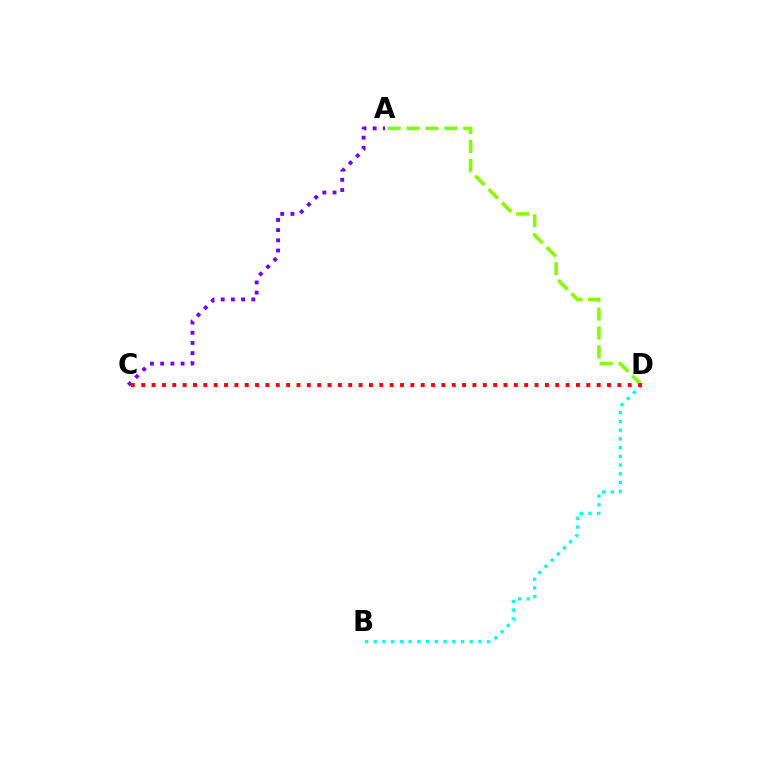{('A', 'D'): [{'color': '#84ff00', 'line_style': 'dashed', 'thickness': 2.57}], ('A', 'C'): [{'color': '#7200ff', 'line_style': 'dotted', 'thickness': 2.77}], ('B', 'D'): [{'color': '#00fff6', 'line_style': 'dotted', 'thickness': 2.37}], ('C', 'D'): [{'color': '#ff0000', 'line_style': 'dotted', 'thickness': 2.81}]}